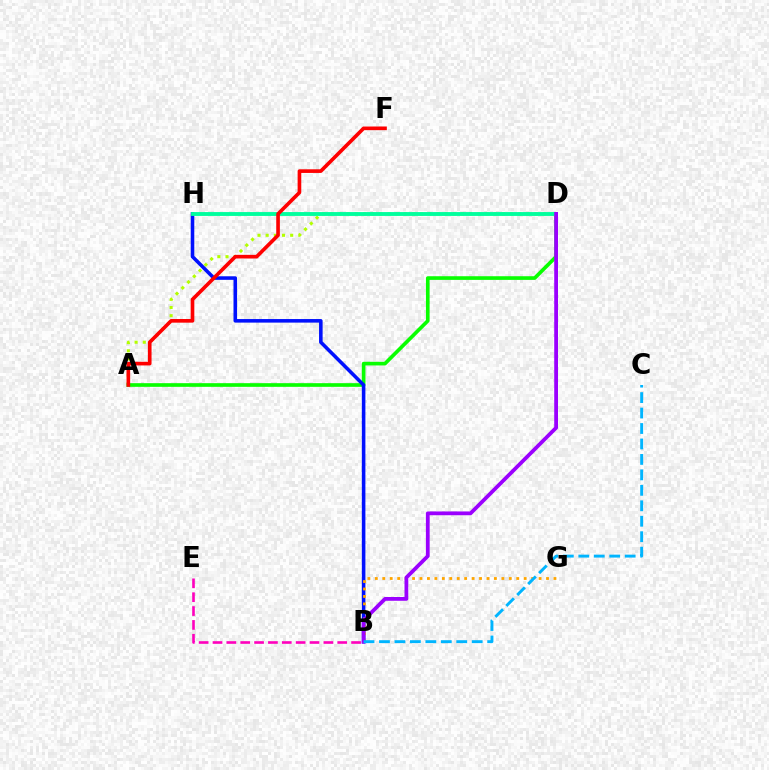{('A', 'D'): [{'color': '#b3ff00', 'line_style': 'dotted', 'thickness': 2.22}, {'color': '#08ff00', 'line_style': 'solid', 'thickness': 2.63}], ('B', 'E'): [{'color': '#ff00bd', 'line_style': 'dashed', 'thickness': 1.88}], ('B', 'H'): [{'color': '#0010ff', 'line_style': 'solid', 'thickness': 2.57}], ('D', 'H'): [{'color': '#00ff9d', 'line_style': 'solid', 'thickness': 2.78}], ('B', 'G'): [{'color': '#ffa500', 'line_style': 'dotted', 'thickness': 2.02}], ('A', 'F'): [{'color': '#ff0000', 'line_style': 'solid', 'thickness': 2.62}], ('B', 'D'): [{'color': '#9b00ff', 'line_style': 'solid', 'thickness': 2.72}], ('B', 'C'): [{'color': '#00b5ff', 'line_style': 'dashed', 'thickness': 2.1}]}